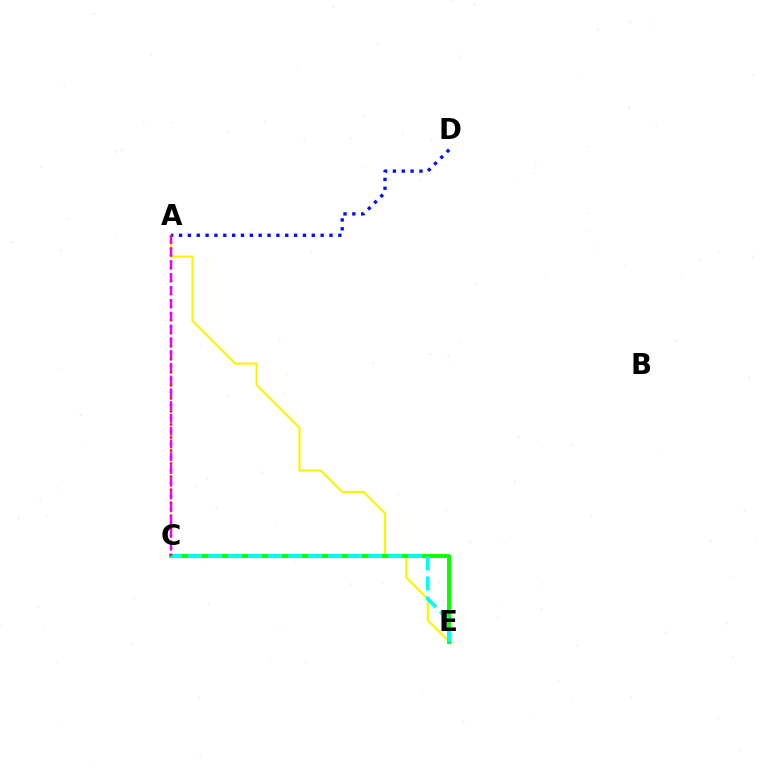{('A', 'E'): [{'color': '#fcf500', 'line_style': 'solid', 'thickness': 1.56}], ('A', 'D'): [{'color': '#0010ff', 'line_style': 'dotted', 'thickness': 2.4}], ('C', 'E'): [{'color': '#08ff00', 'line_style': 'solid', 'thickness': 2.82}, {'color': '#00fff6', 'line_style': 'dashed', 'thickness': 2.72}], ('A', 'C'): [{'color': '#ff0000', 'line_style': 'dotted', 'thickness': 1.77}, {'color': '#ee00ff', 'line_style': 'dashed', 'thickness': 1.74}]}